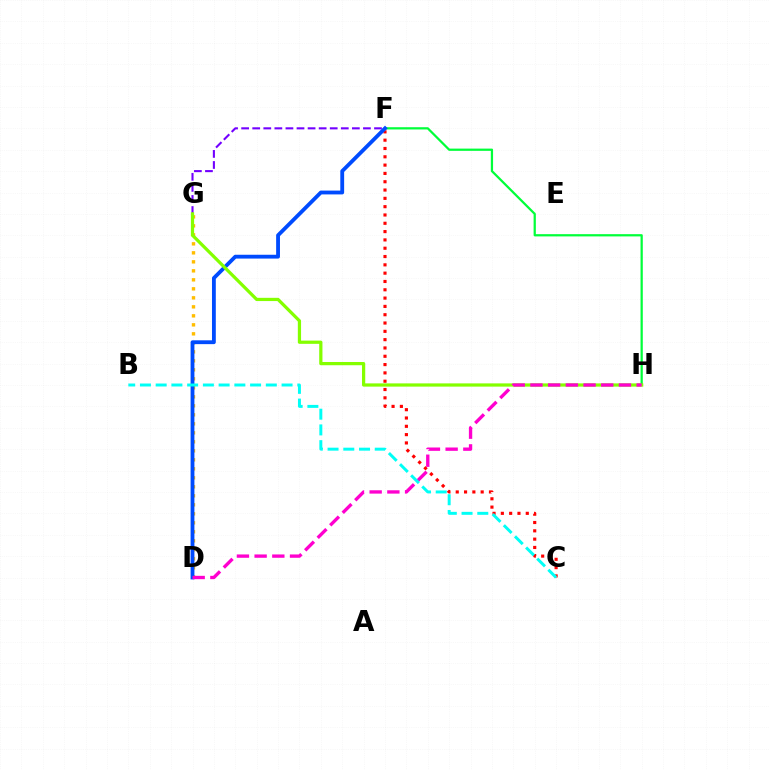{('D', 'G'): [{'color': '#ffbd00', 'line_style': 'dotted', 'thickness': 2.44}], ('C', 'F'): [{'color': '#ff0000', 'line_style': 'dotted', 'thickness': 2.26}], ('F', 'G'): [{'color': '#7200ff', 'line_style': 'dashed', 'thickness': 1.5}], ('F', 'H'): [{'color': '#00ff39', 'line_style': 'solid', 'thickness': 1.61}], ('D', 'F'): [{'color': '#004bff', 'line_style': 'solid', 'thickness': 2.75}], ('G', 'H'): [{'color': '#84ff00', 'line_style': 'solid', 'thickness': 2.33}], ('D', 'H'): [{'color': '#ff00cf', 'line_style': 'dashed', 'thickness': 2.4}], ('B', 'C'): [{'color': '#00fff6', 'line_style': 'dashed', 'thickness': 2.14}]}